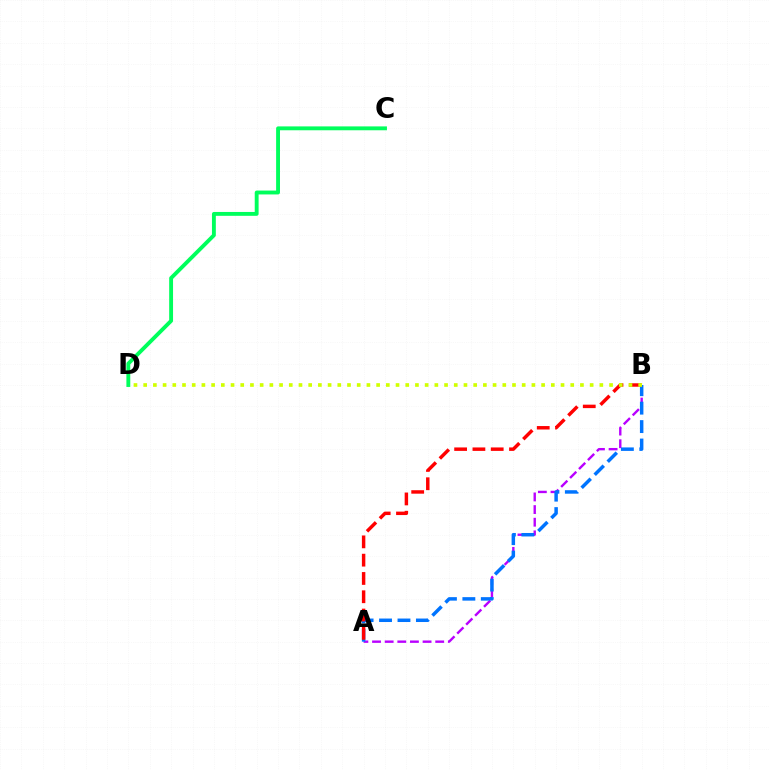{('C', 'D'): [{'color': '#00ff5c', 'line_style': 'solid', 'thickness': 2.79}], ('A', 'B'): [{'color': '#b900ff', 'line_style': 'dashed', 'thickness': 1.72}, {'color': '#0074ff', 'line_style': 'dashed', 'thickness': 2.5}, {'color': '#ff0000', 'line_style': 'dashed', 'thickness': 2.49}], ('B', 'D'): [{'color': '#d1ff00', 'line_style': 'dotted', 'thickness': 2.64}]}